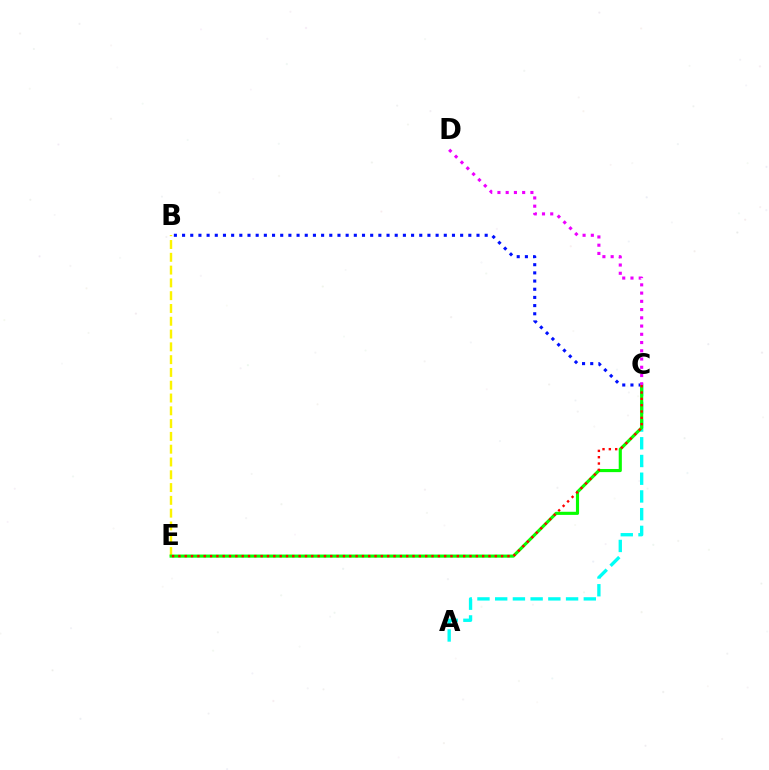{('B', 'C'): [{'color': '#0010ff', 'line_style': 'dotted', 'thickness': 2.22}], ('A', 'C'): [{'color': '#00fff6', 'line_style': 'dashed', 'thickness': 2.41}], ('B', 'E'): [{'color': '#fcf500', 'line_style': 'dashed', 'thickness': 1.74}], ('C', 'E'): [{'color': '#08ff00', 'line_style': 'solid', 'thickness': 2.25}, {'color': '#ff0000', 'line_style': 'dotted', 'thickness': 1.72}], ('C', 'D'): [{'color': '#ee00ff', 'line_style': 'dotted', 'thickness': 2.24}]}